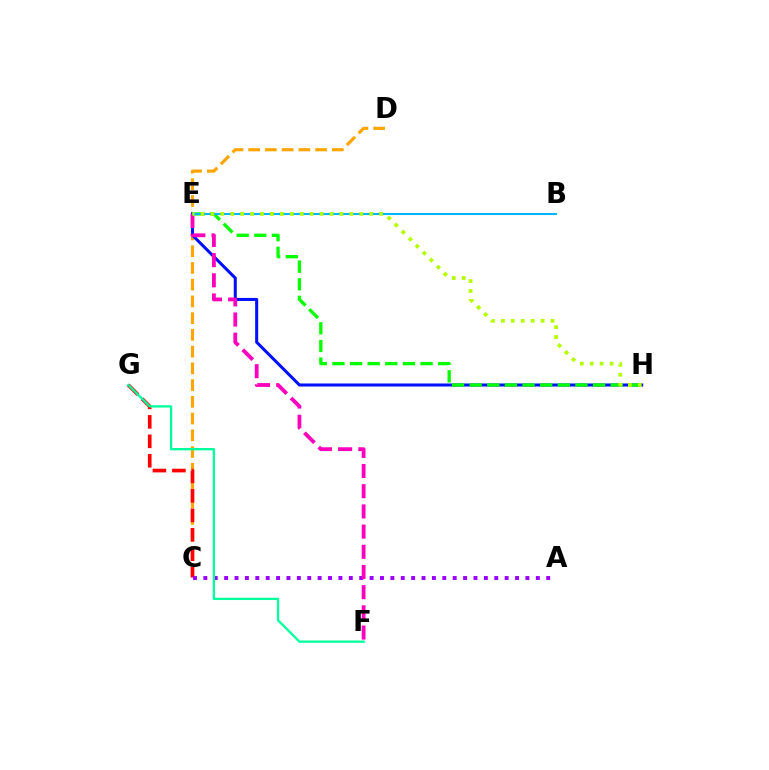{('C', 'D'): [{'color': '#ffa500', 'line_style': 'dashed', 'thickness': 2.27}], ('E', 'H'): [{'color': '#0010ff', 'line_style': 'solid', 'thickness': 2.19}, {'color': '#08ff00', 'line_style': 'dashed', 'thickness': 2.39}, {'color': '#b3ff00', 'line_style': 'dotted', 'thickness': 2.7}], ('C', 'G'): [{'color': '#ff0000', 'line_style': 'dashed', 'thickness': 2.64}], ('A', 'C'): [{'color': '#9b00ff', 'line_style': 'dotted', 'thickness': 2.82}], ('E', 'F'): [{'color': '#ff00bd', 'line_style': 'dashed', 'thickness': 2.74}], ('F', 'G'): [{'color': '#00ff9d', 'line_style': 'solid', 'thickness': 1.67}], ('B', 'E'): [{'color': '#00b5ff', 'line_style': 'solid', 'thickness': 1.51}]}